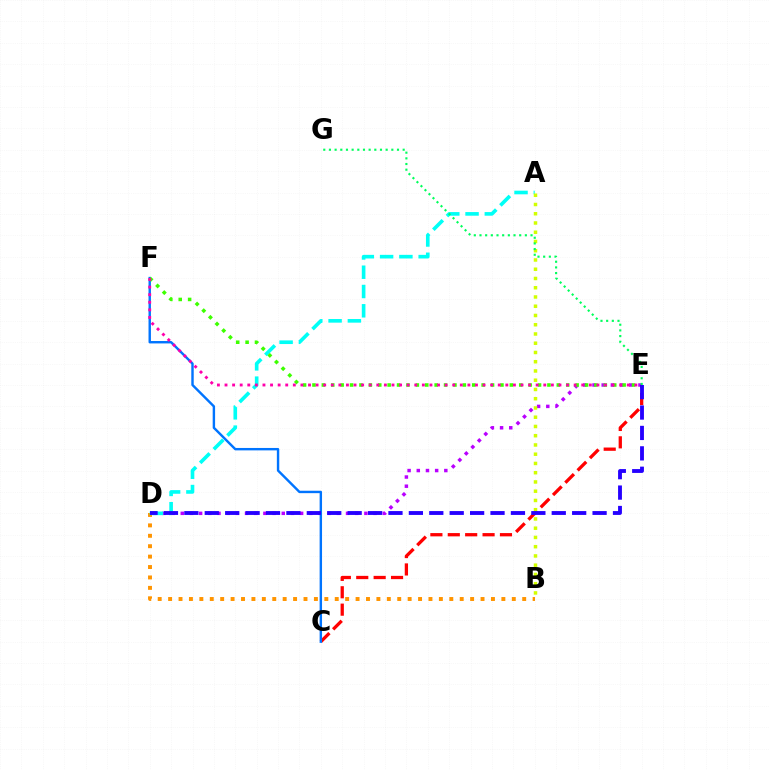{('B', 'D'): [{'color': '#ff9400', 'line_style': 'dotted', 'thickness': 2.83}], ('D', 'E'): [{'color': '#b900ff', 'line_style': 'dotted', 'thickness': 2.49}, {'color': '#2500ff', 'line_style': 'dashed', 'thickness': 2.77}], ('C', 'E'): [{'color': '#ff0000', 'line_style': 'dashed', 'thickness': 2.36}], ('A', 'D'): [{'color': '#00fff6', 'line_style': 'dashed', 'thickness': 2.62}], ('C', 'F'): [{'color': '#0074ff', 'line_style': 'solid', 'thickness': 1.74}], ('A', 'B'): [{'color': '#d1ff00', 'line_style': 'dotted', 'thickness': 2.51}], ('E', 'F'): [{'color': '#3dff00', 'line_style': 'dotted', 'thickness': 2.55}, {'color': '#ff00ac', 'line_style': 'dotted', 'thickness': 2.06}], ('E', 'G'): [{'color': '#00ff5c', 'line_style': 'dotted', 'thickness': 1.54}]}